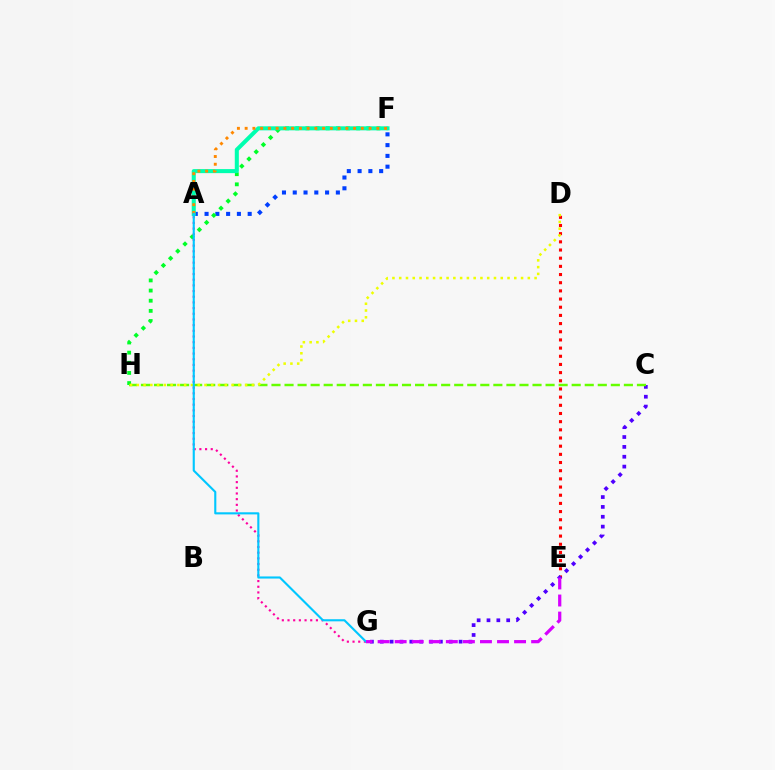{('A', 'F'): [{'color': '#003fff', 'line_style': 'dotted', 'thickness': 2.93}, {'color': '#00ffaf', 'line_style': 'solid', 'thickness': 2.92}, {'color': '#ff8800', 'line_style': 'dotted', 'thickness': 2.1}], ('F', 'H'): [{'color': '#00ff27', 'line_style': 'dotted', 'thickness': 2.76}], ('D', 'E'): [{'color': '#ff0000', 'line_style': 'dotted', 'thickness': 2.22}], ('C', 'G'): [{'color': '#4f00ff', 'line_style': 'dotted', 'thickness': 2.68}], ('C', 'H'): [{'color': '#66ff00', 'line_style': 'dashed', 'thickness': 1.77}], ('A', 'G'): [{'color': '#ff00a0', 'line_style': 'dotted', 'thickness': 1.54}, {'color': '#00c7ff', 'line_style': 'solid', 'thickness': 1.53}], ('D', 'H'): [{'color': '#eeff00', 'line_style': 'dotted', 'thickness': 1.84}], ('E', 'G'): [{'color': '#d600ff', 'line_style': 'dashed', 'thickness': 2.32}]}